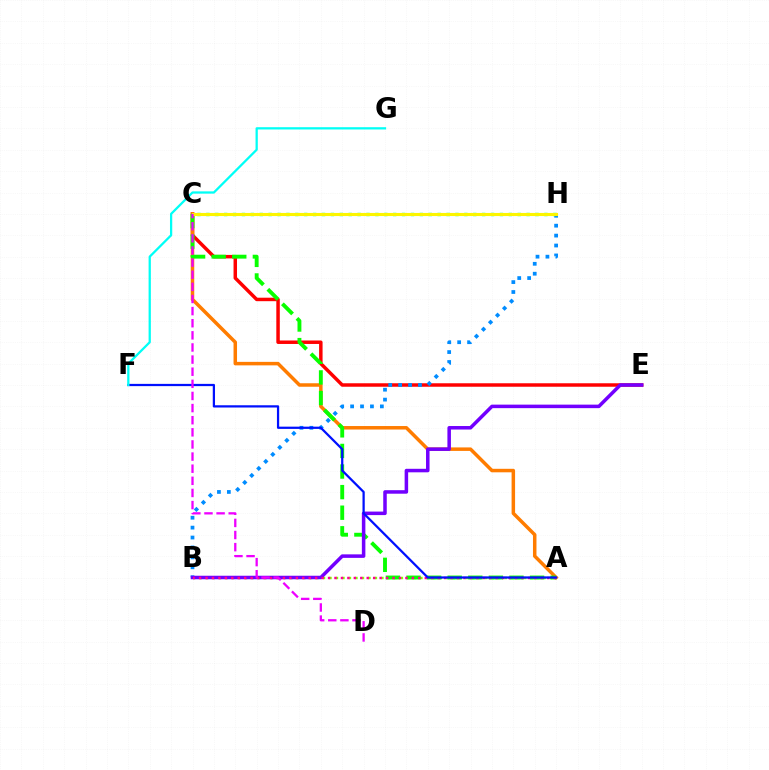{('C', 'E'): [{'color': '#ff0000', 'line_style': 'solid', 'thickness': 2.5}], ('A', 'C'): [{'color': '#ff7c00', 'line_style': 'solid', 'thickness': 2.52}, {'color': '#08ff00', 'line_style': 'dashed', 'thickness': 2.8}], ('B', 'H'): [{'color': '#008cff', 'line_style': 'dotted', 'thickness': 2.69}], ('A', 'B'): [{'color': '#84ff00', 'line_style': 'dotted', 'thickness': 1.76}, {'color': '#ff0094', 'line_style': 'dotted', 'thickness': 1.75}], ('B', 'E'): [{'color': '#7200ff', 'line_style': 'solid', 'thickness': 2.53}], ('C', 'H'): [{'color': '#00ff74', 'line_style': 'dotted', 'thickness': 2.42}, {'color': '#fcf500', 'line_style': 'solid', 'thickness': 2.22}], ('A', 'F'): [{'color': '#0010ff', 'line_style': 'solid', 'thickness': 1.62}], ('F', 'G'): [{'color': '#00fff6', 'line_style': 'solid', 'thickness': 1.63}], ('C', 'D'): [{'color': '#ee00ff', 'line_style': 'dashed', 'thickness': 1.65}]}